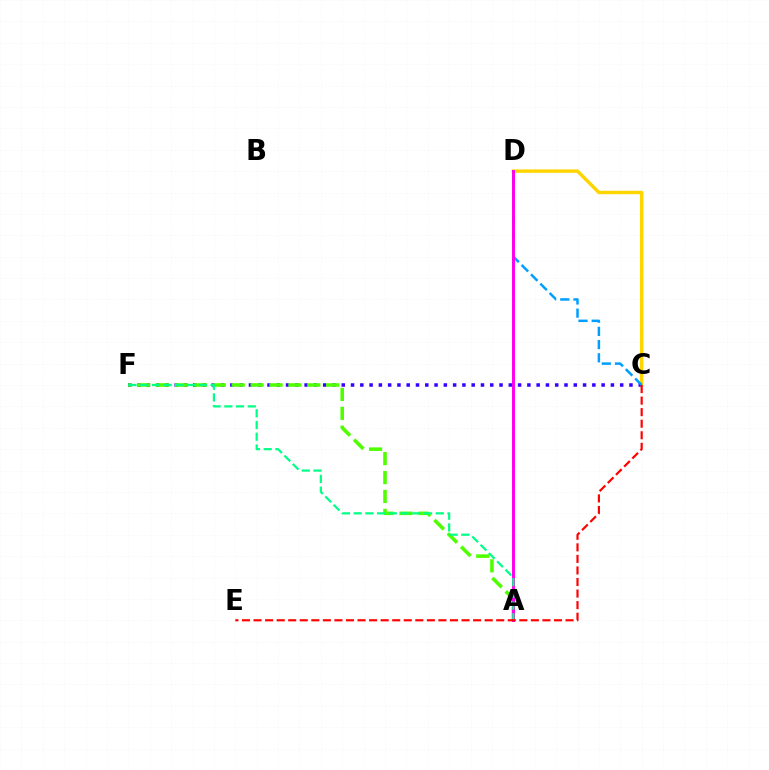{('C', 'D'): [{'color': '#ffd500', 'line_style': 'solid', 'thickness': 2.47}, {'color': '#009eff', 'line_style': 'dashed', 'thickness': 1.79}], ('C', 'F'): [{'color': '#3700ff', 'line_style': 'dotted', 'thickness': 2.52}], ('A', 'F'): [{'color': '#4fff00', 'line_style': 'dashed', 'thickness': 2.57}, {'color': '#00ff86', 'line_style': 'dashed', 'thickness': 1.59}], ('A', 'D'): [{'color': '#ff00ed', 'line_style': 'solid', 'thickness': 2.12}], ('C', 'E'): [{'color': '#ff0000', 'line_style': 'dashed', 'thickness': 1.57}]}